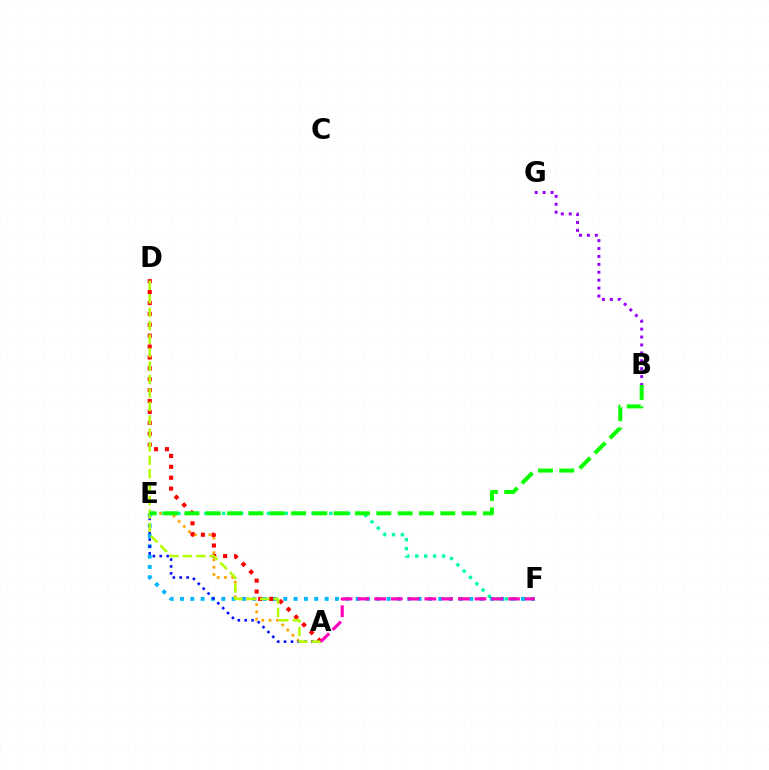{('B', 'G'): [{'color': '#9b00ff', 'line_style': 'dotted', 'thickness': 2.15}], ('E', 'F'): [{'color': '#00ff9d', 'line_style': 'dotted', 'thickness': 2.43}, {'color': '#00b5ff', 'line_style': 'dotted', 'thickness': 2.81}], ('A', 'E'): [{'color': '#ffa500', 'line_style': 'dotted', 'thickness': 1.98}, {'color': '#0010ff', 'line_style': 'dotted', 'thickness': 1.87}], ('A', 'D'): [{'color': '#ff0000', 'line_style': 'dotted', 'thickness': 2.96}, {'color': '#b3ff00', 'line_style': 'dashed', 'thickness': 1.83}], ('A', 'F'): [{'color': '#ff00bd', 'line_style': 'dashed', 'thickness': 2.27}], ('B', 'E'): [{'color': '#08ff00', 'line_style': 'dashed', 'thickness': 2.9}]}